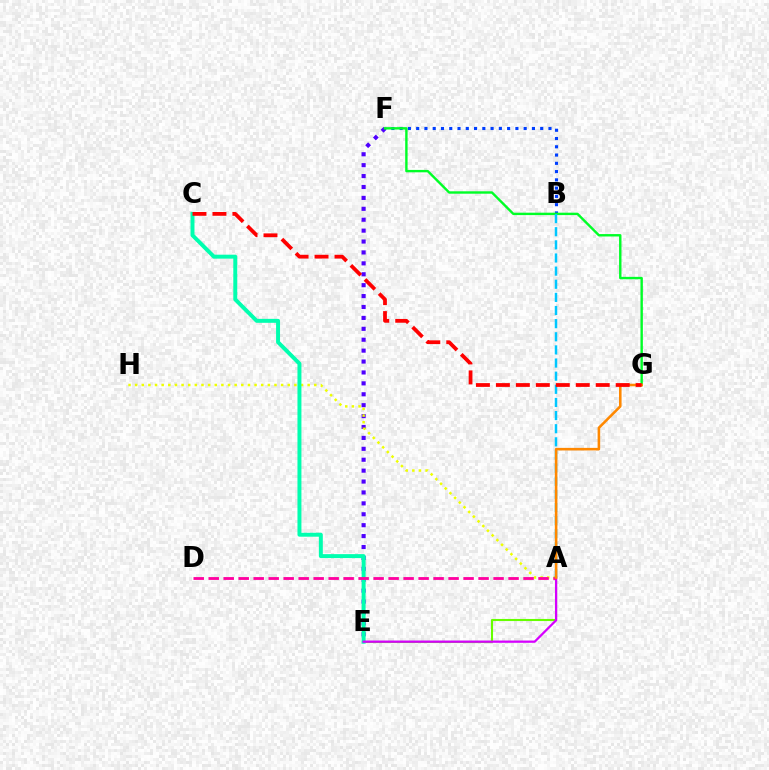{('A', 'E'): [{'color': '#66ff00', 'line_style': 'solid', 'thickness': 1.51}, {'color': '#d600ff', 'line_style': 'solid', 'thickness': 1.63}], ('B', 'F'): [{'color': '#003fff', 'line_style': 'dotted', 'thickness': 2.25}], ('E', 'F'): [{'color': '#4f00ff', 'line_style': 'dotted', 'thickness': 2.96}], ('A', 'H'): [{'color': '#eeff00', 'line_style': 'dotted', 'thickness': 1.8}], ('C', 'E'): [{'color': '#00ffaf', 'line_style': 'solid', 'thickness': 2.85}], ('A', 'D'): [{'color': '#ff00a0', 'line_style': 'dashed', 'thickness': 2.04}], ('F', 'G'): [{'color': '#00ff27', 'line_style': 'solid', 'thickness': 1.73}], ('A', 'B'): [{'color': '#00c7ff', 'line_style': 'dashed', 'thickness': 1.78}], ('A', 'G'): [{'color': '#ff8800', 'line_style': 'solid', 'thickness': 1.86}], ('C', 'G'): [{'color': '#ff0000', 'line_style': 'dashed', 'thickness': 2.71}]}